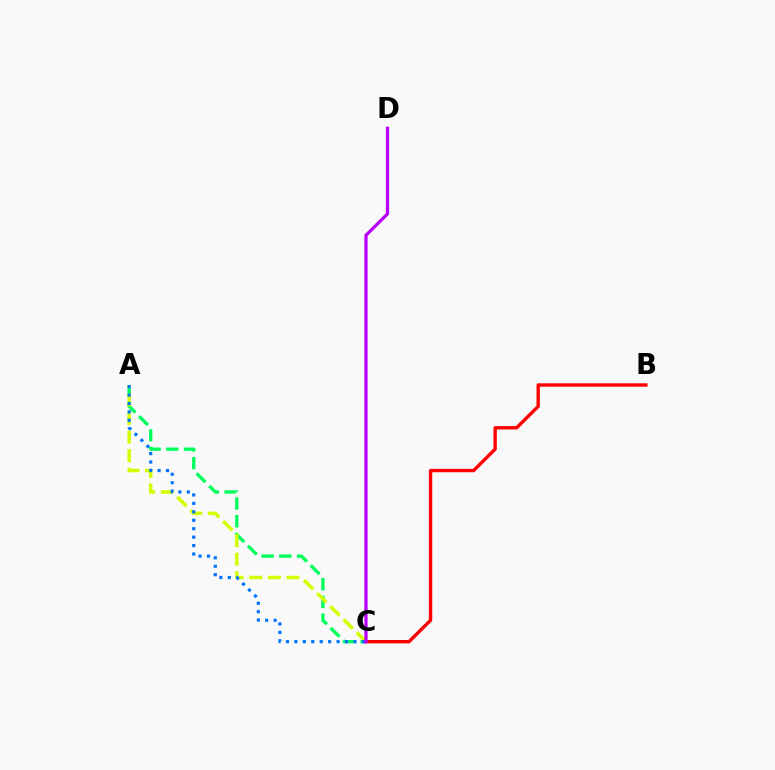{('A', 'C'): [{'color': '#00ff5c', 'line_style': 'dashed', 'thickness': 2.41}, {'color': '#d1ff00', 'line_style': 'dashed', 'thickness': 2.53}, {'color': '#0074ff', 'line_style': 'dotted', 'thickness': 2.29}], ('B', 'C'): [{'color': '#ff0000', 'line_style': 'solid', 'thickness': 2.43}], ('C', 'D'): [{'color': '#b900ff', 'line_style': 'solid', 'thickness': 2.33}]}